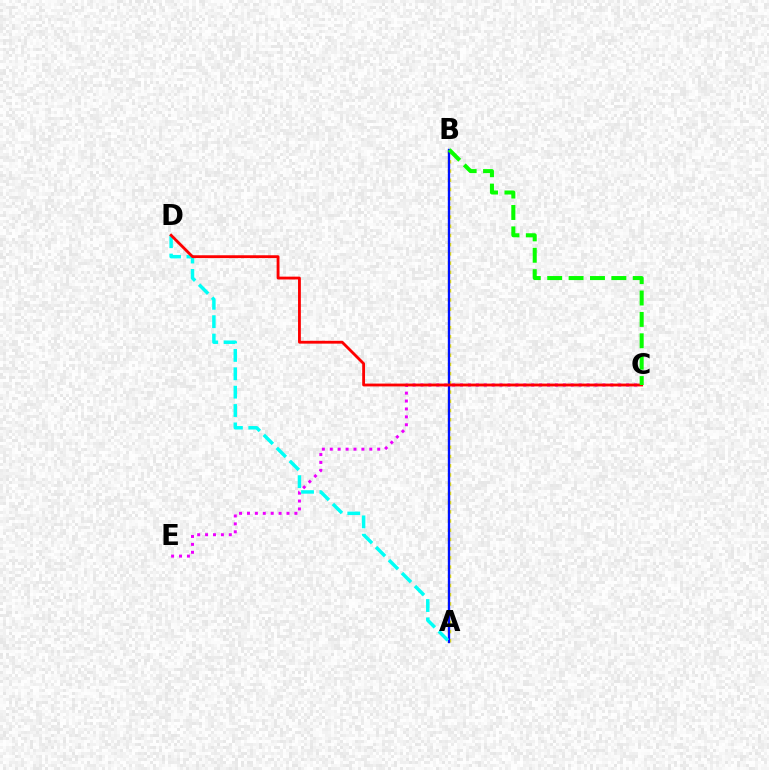{('A', 'B'): [{'color': '#fcf500', 'line_style': 'dotted', 'thickness': 2.5}, {'color': '#0010ff', 'line_style': 'solid', 'thickness': 1.7}], ('C', 'E'): [{'color': '#ee00ff', 'line_style': 'dotted', 'thickness': 2.15}], ('A', 'D'): [{'color': '#00fff6', 'line_style': 'dashed', 'thickness': 2.5}], ('C', 'D'): [{'color': '#ff0000', 'line_style': 'solid', 'thickness': 2.04}], ('B', 'C'): [{'color': '#08ff00', 'line_style': 'dashed', 'thickness': 2.91}]}